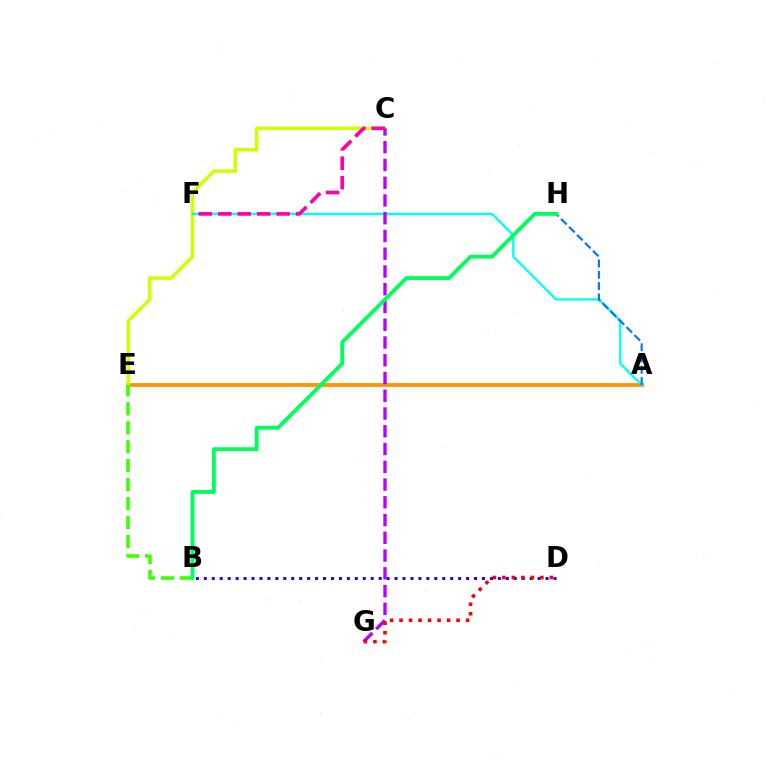{('A', 'E'): [{'color': '#ff9400', 'line_style': 'solid', 'thickness': 2.74}], ('C', 'E'): [{'color': '#d1ff00', 'line_style': 'solid', 'thickness': 2.53}], ('A', 'F'): [{'color': '#00fff6', 'line_style': 'solid', 'thickness': 1.68}], ('C', 'G'): [{'color': '#b900ff', 'line_style': 'dashed', 'thickness': 2.41}], ('A', 'H'): [{'color': '#0074ff', 'line_style': 'dashed', 'thickness': 1.53}], ('B', 'D'): [{'color': '#2500ff', 'line_style': 'dotted', 'thickness': 2.16}], ('D', 'G'): [{'color': '#ff0000', 'line_style': 'dotted', 'thickness': 2.58}], ('C', 'F'): [{'color': '#ff00ac', 'line_style': 'dashed', 'thickness': 2.64}], ('B', 'E'): [{'color': '#3dff00', 'line_style': 'dashed', 'thickness': 2.58}], ('B', 'H'): [{'color': '#00ff5c', 'line_style': 'solid', 'thickness': 2.77}]}